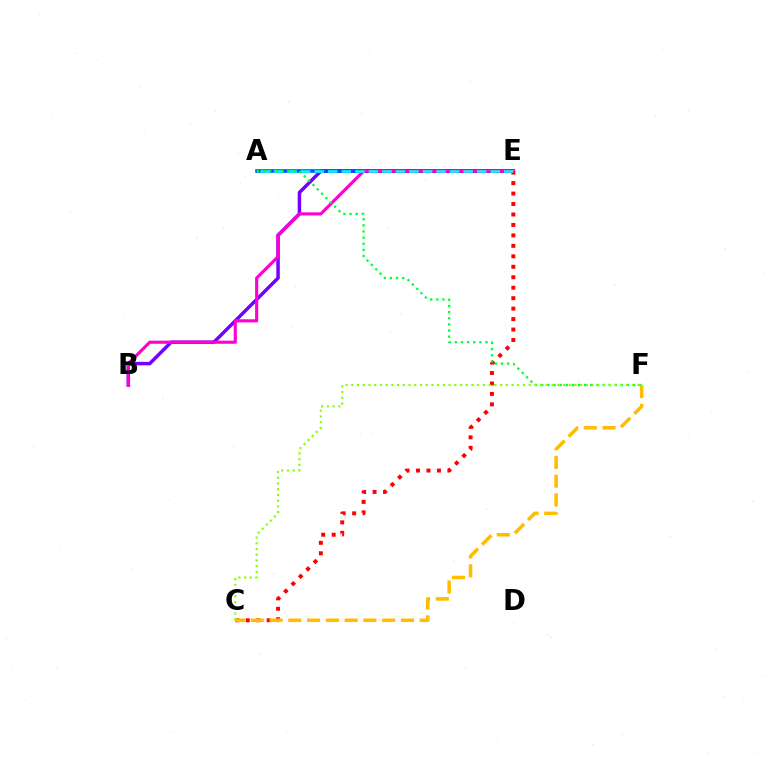{('B', 'E'): [{'color': '#7200ff', 'line_style': 'solid', 'thickness': 2.51}, {'color': '#ff00cf', 'line_style': 'solid', 'thickness': 2.25}], ('A', 'E'): [{'color': '#004bff', 'line_style': 'solid', 'thickness': 2.57}, {'color': '#00fff6', 'line_style': 'dashed', 'thickness': 1.84}], ('C', 'E'): [{'color': '#ff0000', 'line_style': 'dotted', 'thickness': 2.84}], ('A', 'F'): [{'color': '#00ff39', 'line_style': 'dotted', 'thickness': 1.67}], ('C', 'F'): [{'color': '#ffbd00', 'line_style': 'dashed', 'thickness': 2.55}, {'color': '#84ff00', 'line_style': 'dotted', 'thickness': 1.55}]}